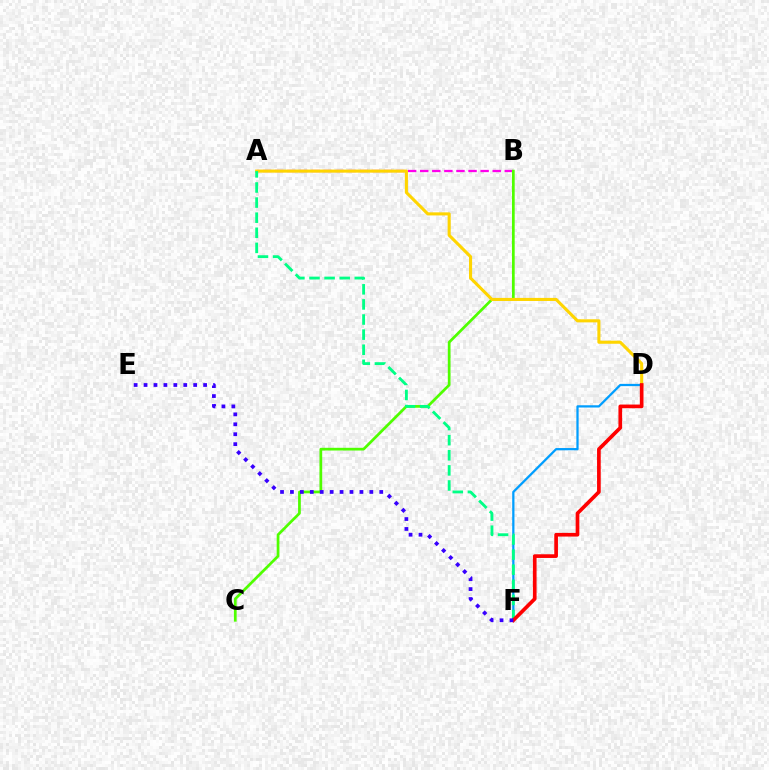{('A', 'B'): [{'color': '#ff00ed', 'line_style': 'dashed', 'thickness': 1.64}], ('B', 'C'): [{'color': '#4fff00', 'line_style': 'solid', 'thickness': 1.96}], ('A', 'D'): [{'color': '#ffd500', 'line_style': 'solid', 'thickness': 2.22}], ('D', 'F'): [{'color': '#009eff', 'line_style': 'solid', 'thickness': 1.63}, {'color': '#ff0000', 'line_style': 'solid', 'thickness': 2.65}], ('A', 'F'): [{'color': '#00ff86', 'line_style': 'dashed', 'thickness': 2.05}], ('E', 'F'): [{'color': '#3700ff', 'line_style': 'dotted', 'thickness': 2.7}]}